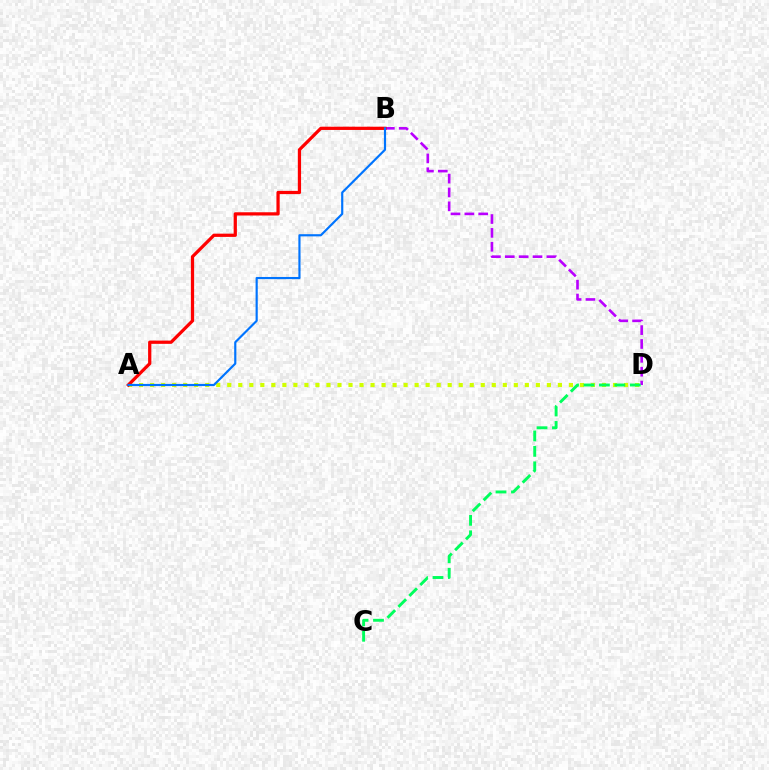{('B', 'D'): [{'color': '#b900ff', 'line_style': 'dashed', 'thickness': 1.88}], ('A', 'D'): [{'color': '#d1ff00', 'line_style': 'dotted', 'thickness': 2.99}], ('C', 'D'): [{'color': '#00ff5c', 'line_style': 'dashed', 'thickness': 2.1}], ('A', 'B'): [{'color': '#ff0000', 'line_style': 'solid', 'thickness': 2.33}, {'color': '#0074ff', 'line_style': 'solid', 'thickness': 1.56}]}